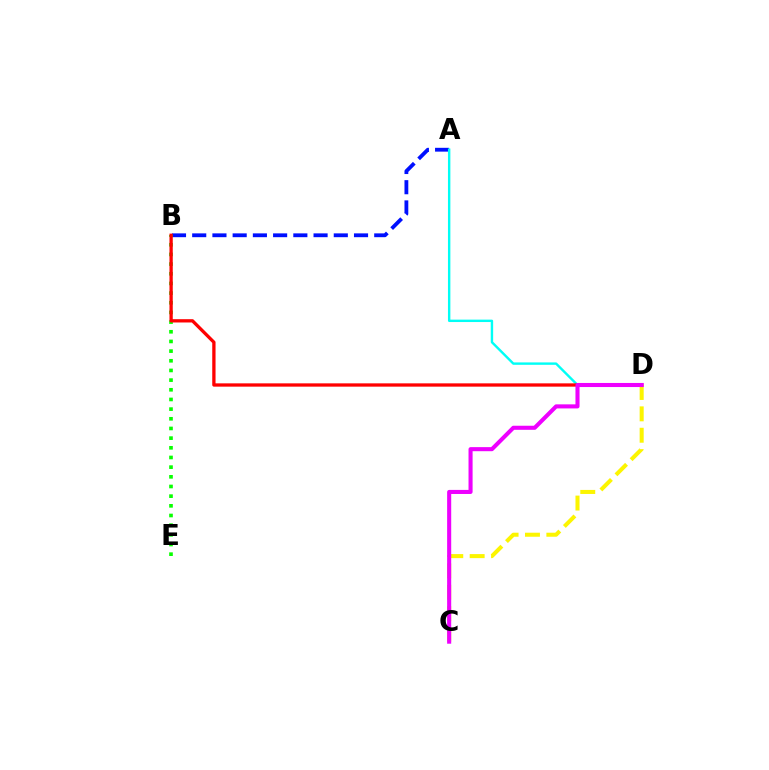{('A', 'B'): [{'color': '#0010ff', 'line_style': 'dashed', 'thickness': 2.75}], ('A', 'D'): [{'color': '#00fff6', 'line_style': 'solid', 'thickness': 1.73}], ('B', 'E'): [{'color': '#08ff00', 'line_style': 'dotted', 'thickness': 2.63}], ('B', 'D'): [{'color': '#ff0000', 'line_style': 'solid', 'thickness': 2.37}], ('C', 'D'): [{'color': '#fcf500', 'line_style': 'dashed', 'thickness': 2.91}, {'color': '#ee00ff', 'line_style': 'solid', 'thickness': 2.93}]}